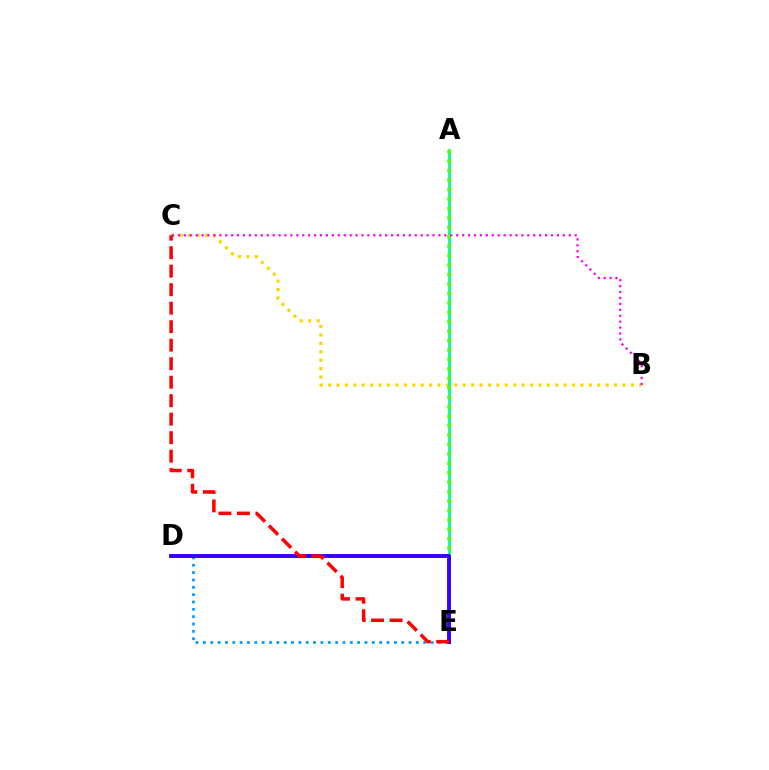{('B', 'C'): [{'color': '#ffd500', 'line_style': 'dotted', 'thickness': 2.28}, {'color': '#ff00ed', 'line_style': 'dotted', 'thickness': 1.61}], ('A', 'E'): [{'color': '#00ff86', 'line_style': 'solid', 'thickness': 2.03}, {'color': '#4fff00', 'line_style': 'dotted', 'thickness': 2.56}], ('D', 'E'): [{'color': '#009eff', 'line_style': 'dotted', 'thickness': 2.0}, {'color': '#3700ff', 'line_style': 'solid', 'thickness': 2.81}], ('C', 'E'): [{'color': '#ff0000', 'line_style': 'dashed', 'thickness': 2.51}]}